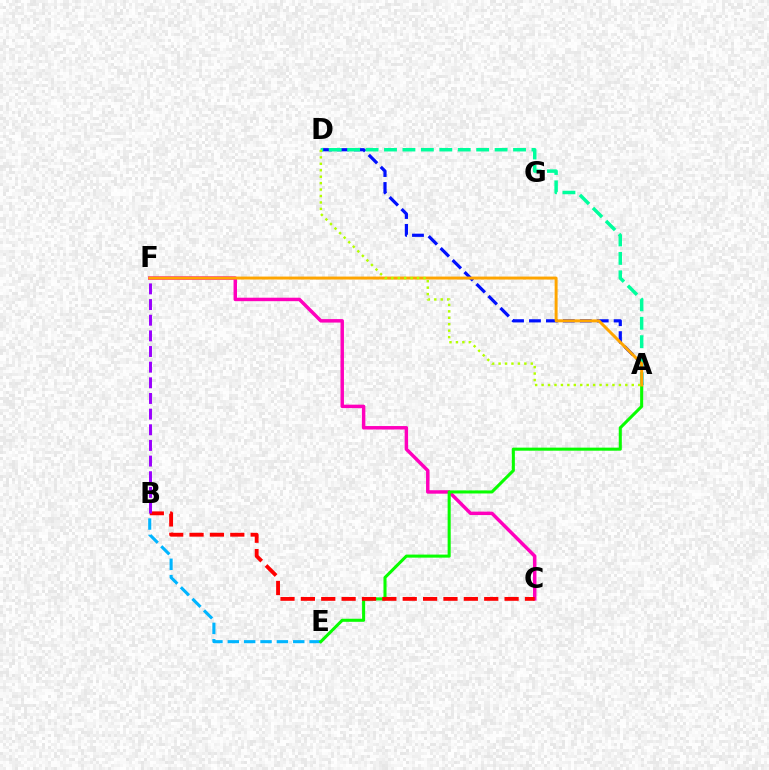{('B', 'E'): [{'color': '#00b5ff', 'line_style': 'dashed', 'thickness': 2.22}], ('C', 'F'): [{'color': '#ff00bd', 'line_style': 'solid', 'thickness': 2.49}], ('A', 'D'): [{'color': '#0010ff', 'line_style': 'dashed', 'thickness': 2.3}, {'color': '#00ff9d', 'line_style': 'dashed', 'thickness': 2.5}, {'color': '#b3ff00', 'line_style': 'dotted', 'thickness': 1.75}], ('A', 'E'): [{'color': '#08ff00', 'line_style': 'solid', 'thickness': 2.2}], ('B', 'C'): [{'color': '#ff0000', 'line_style': 'dashed', 'thickness': 2.77}], ('B', 'F'): [{'color': '#9b00ff', 'line_style': 'dashed', 'thickness': 2.13}], ('A', 'F'): [{'color': '#ffa500', 'line_style': 'solid', 'thickness': 2.13}]}